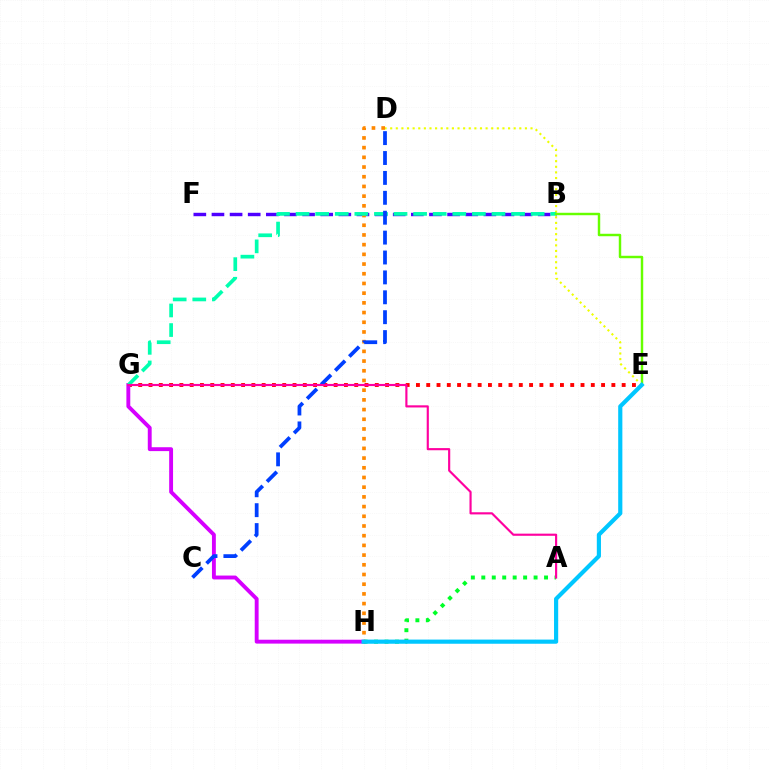{('D', 'E'): [{'color': '#eeff00', 'line_style': 'dotted', 'thickness': 1.53}], ('E', 'G'): [{'color': '#ff0000', 'line_style': 'dotted', 'thickness': 2.79}], ('G', 'H'): [{'color': '#d600ff', 'line_style': 'solid', 'thickness': 2.79}], ('A', 'H'): [{'color': '#00ff27', 'line_style': 'dotted', 'thickness': 2.84}], ('B', 'F'): [{'color': '#4f00ff', 'line_style': 'dashed', 'thickness': 2.46}], ('D', 'H'): [{'color': '#ff8800', 'line_style': 'dotted', 'thickness': 2.64}], ('B', 'G'): [{'color': '#00ffaf', 'line_style': 'dashed', 'thickness': 2.66}], ('C', 'D'): [{'color': '#003fff', 'line_style': 'dashed', 'thickness': 2.7}], ('B', 'E'): [{'color': '#66ff00', 'line_style': 'solid', 'thickness': 1.76}], ('A', 'G'): [{'color': '#ff00a0', 'line_style': 'solid', 'thickness': 1.55}], ('E', 'H'): [{'color': '#00c7ff', 'line_style': 'solid', 'thickness': 3.0}]}